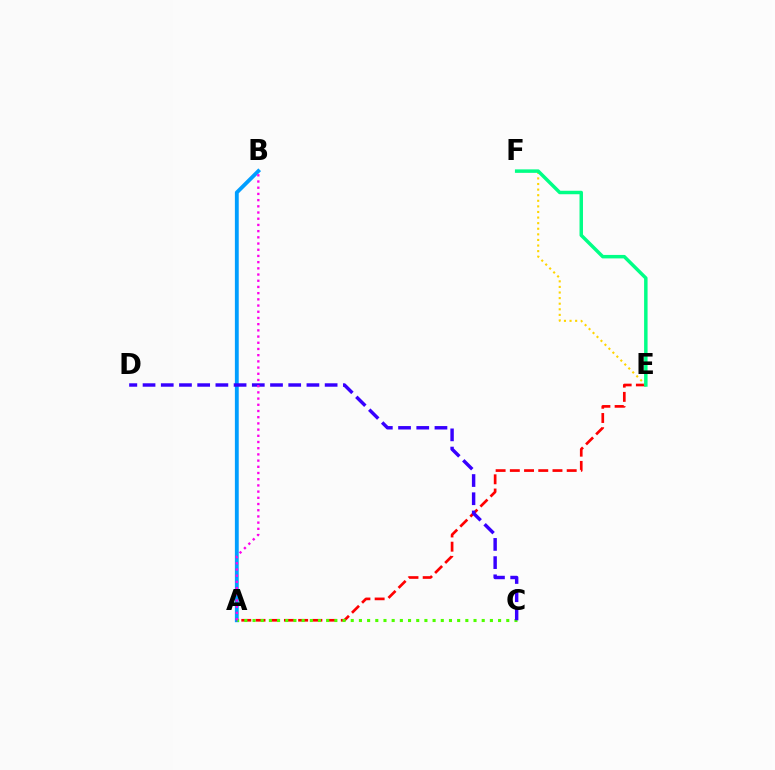{('A', 'B'): [{'color': '#009eff', 'line_style': 'solid', 'thickness': 2.77}, {'color': '#ff00ed', 'line_style': 'dotted', 'thickness': 1.69}], ('A', 'E'): [{'color': '#ff0000', 'line_style': 'dashed', 'thickness': 1.93}], ('E', 'F'): [{'color': '#ffd500', 'line_style': 'dotted', 'thickness': 1.52}, {'color': '#00ff86', 'line_style': 'solid', 'thickness': 2.5}], ('A', 'C'): [{'color': '#4fff00', 'line_style': 'dotted', 'thickness': 2.22}], ('C', 'D'): [{'color': '#3700ff', 'line_style': 'dashed', 'thickness': 2.47}]}